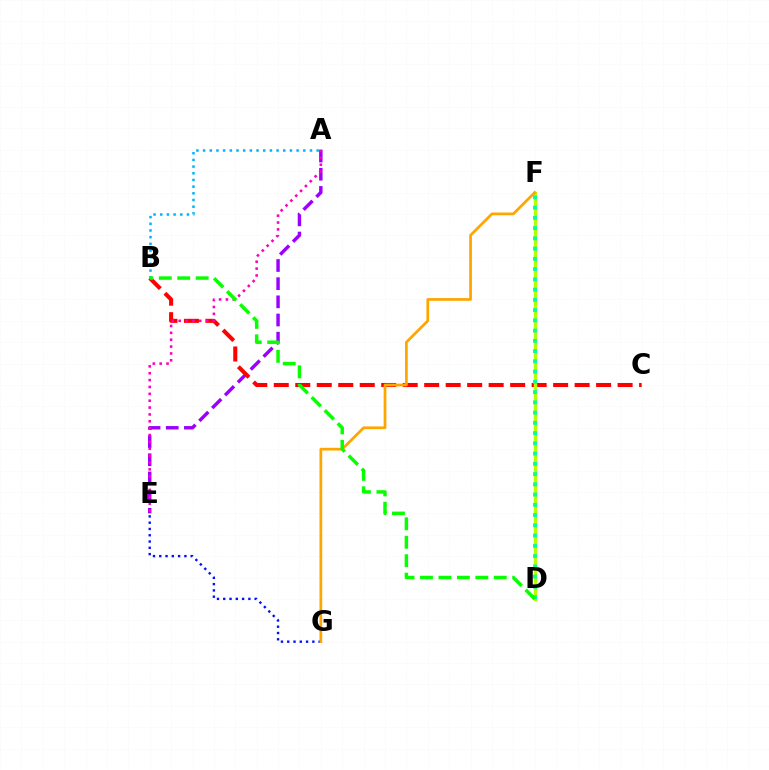{('A', 'E'): [{'color': '#9b00ff', 'line_style': 'dashed', 'thickness': 2.47}, {'color': '#ff00bd', 'line_style': 'dotted', 'thickness': 1.87}], ('B', 'C'): [{'color': '#ff0000', 'line_style': 'dashed', 'thickness': 2.92}], ('A', 'B'): [{'color': '#00b5ff', 'line_style': 'dotted', 'thickness': 1.81}], ('D', 'F'): [{'color': '#b3ff00', 'line_style': 'solid', 'thickness': 2.44}, {'color': '#00ff9d', 'line_style': 'dotted', 'thickness': 2.78}], ('E', 'G'): [{'color': '#0010ff', 'line_style': 'dotted', 'thickness': 1.71}], ('F', 'G'): [{'color': '#ffa500', 'line_style': 'solid', 'thickness': 1.97}], ('B', 'D'): [{'color': '#08ff00', 'line_style': 'dashed', 'thickness': 2.51}]}